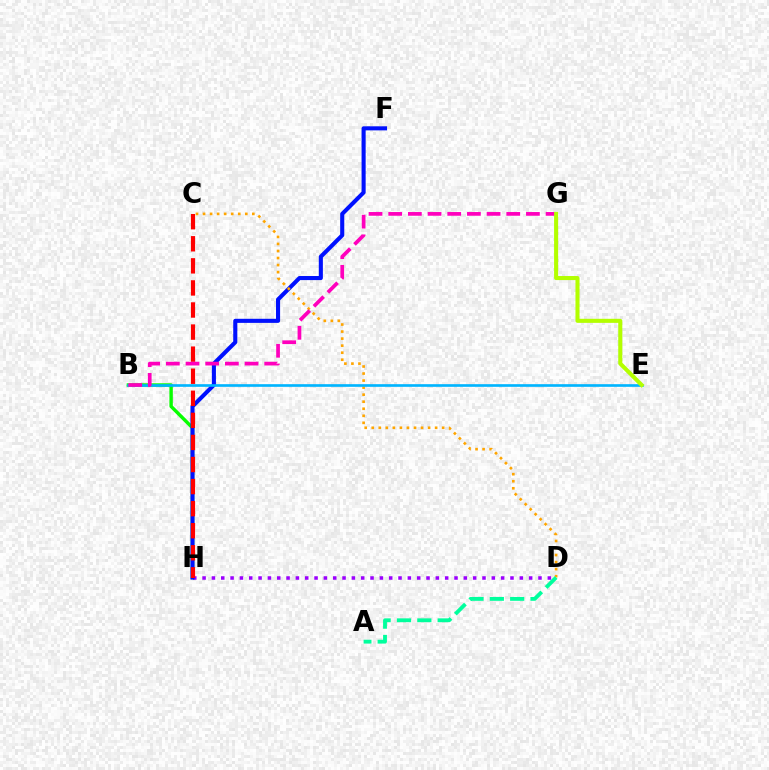{('B', 'H'): [{'color': '#08ff00', 'line_style': 'solid', 'thickness': 2.46}], ('D', 'H'): [{'color': '#9b00ff', 'line_style': 'dotted', 'thickness': 2.53}], ('F', 'H'): [{'color': '#0010ff', 'line_style': 'solid', 'thickness': 2.94}], ('C', 'D'): [{'color': '#ffa500', 'line_style': 'dotted', 'thickness': 1.91}], ('A', 'D'): [{'color': '#00ff9d', 'line_style': 'dashed', 'thickness': 2.76}], ('C', 'H'): [{'color': '#ff0000', 'line_style': 'dashed', 'thickness': 3.0}], ('B', 'E'): [{'color': '#00b5ff', 'line_style': 'solid', 'thickness': 1.91}], ('B', 'G'): [{'color': '#ff00bd', 'line_style': 'dashed', 'thickness': 2.67}], ('E', 'G'): [{'color': '#b3ff00', 'line_style': 'solid', 'thickness': 2.92}]}